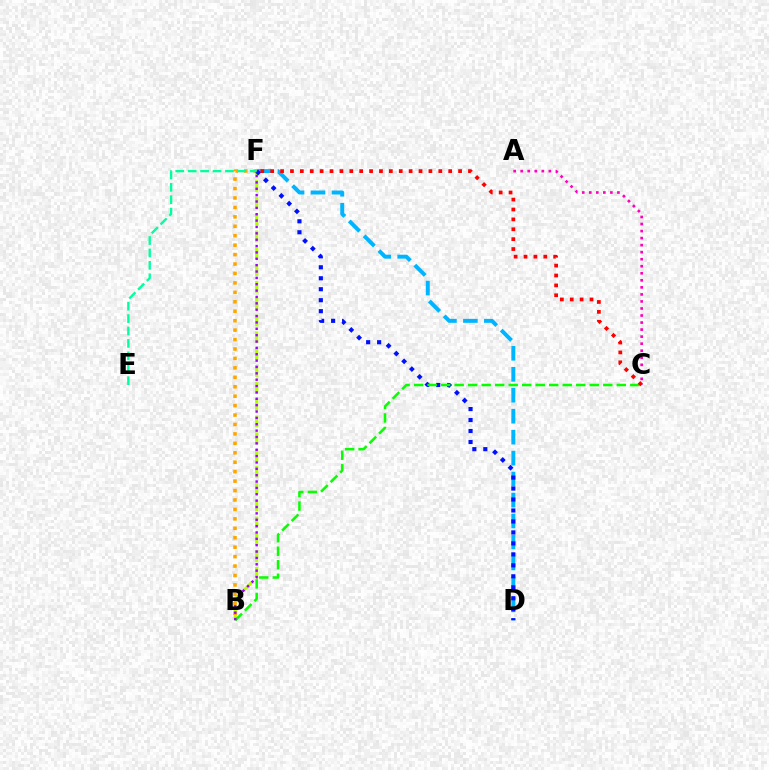{('D', 'F'): [{'color': '#00b5ff', 'line_style': 'dashed', 'thickness': 2.85}, {'color': '#0010ff', 'line_style': 'dotted', 'thickness': 2.98}], ('B', 'F'): [{'color': '#b3ff00', 'line_style': 'dashed', 'thickness': 2.29}, {'color': '#ffa500', 'line_style': 'dotted', 'thickness': 2.56}, {'color': '#9b00ff', 'line_style': 'dotted', 'thickness': 1.73}], ('A', 'C'): [{'color': '#ff00bd', 'line_style': 'dotted', 'thickness': 1.91}], ('E', 'F'): [{'color': '#00ff9d', 'line_style': 'dashed', 'thickness': 1.69}], ('B', 'C'): [{'color': '#08ff00', 'line_style': 'dashed', 'thickness': 1.84}], ('C', 'F'): [{'color': '#ff0000', 'line_style': 'dotted', 'thickness': 2.69}]}